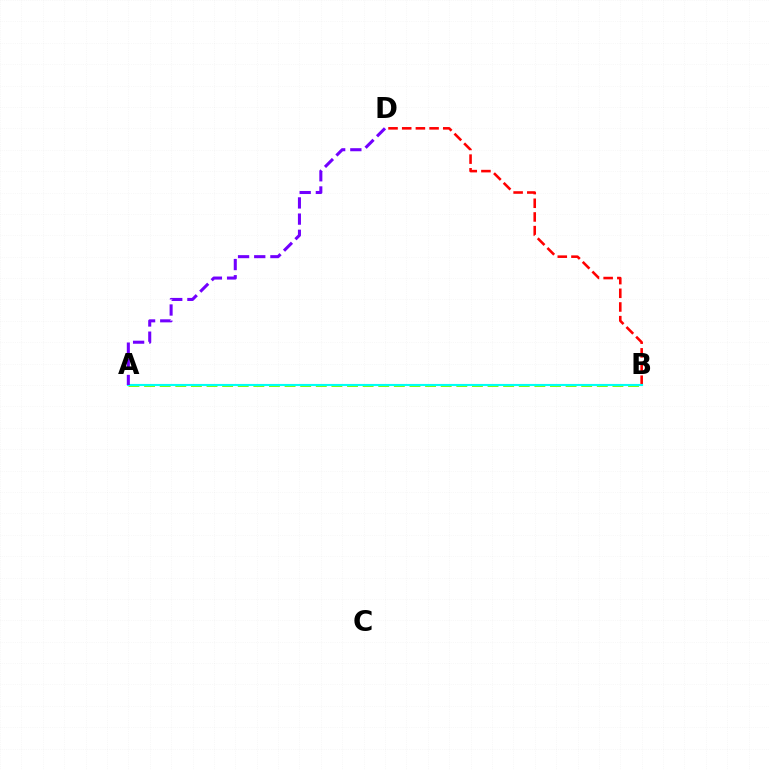{('B', 'D'): [{'color': '#ff0000', 'line_style': 'dashed', 'thickness': 1.86}], ('A', 'B'): [{'color': '#84ff00', 'line_style': 'dashed', 'thickness': 2.12}, {'color': '#00fff6', 'line_style': 'solid', 'thickness': 1.54}], ('A', 'D'): [{'color': '#7200ff', 'line_style': 'dashed', 'thickness': 2.2}]}